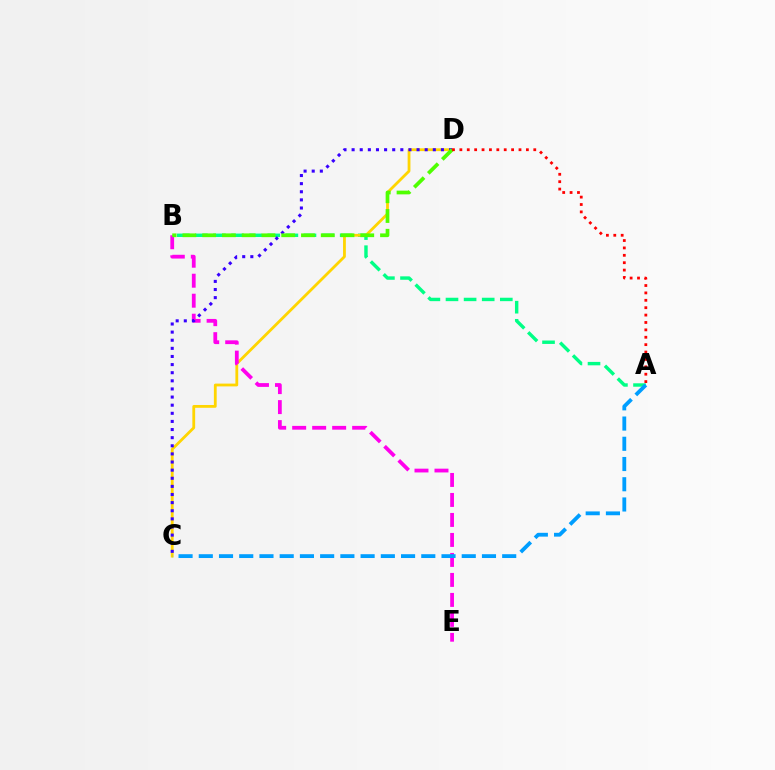{('A', 'B'): [{'color': '#00ff86', 'line_style': 'dashed', 'thickness': 2.46}], ('C', 'D'): [{'color': '#ffd500', 'line_style': 'solid', 'thickness': 2.02}, {'color': '#3700ff', 'line_style': 'dotted', 'thickness': 2.21}], ('B', 'E'): [{'color': '#ff00ed', 'line_style': 'dashed', 'thickness': 2.72}], ('B', 'D'): [{'color': '#4fff00', 'line_style': 'dashed', 'thickness': 2.68}], ('A', 'D'): [{'color': '#ff0000', 'line_style': 'dotted', 'thickness': 2.01}], ('A', 'C'): [{'color': '#009eff', 'line_style': 'dashed', 'thickness': 2.75}]}